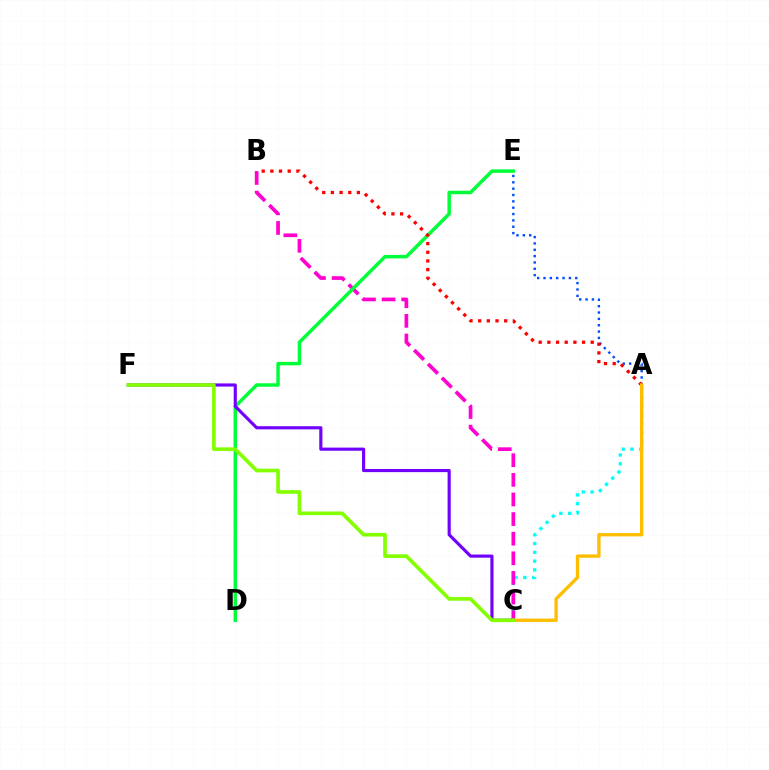{('A', 'E'): [{'color': '#004bff', 'line_style': 'dotted', 'thickness': 1.72}], ('A', 'C'): [{'color': '#00fff6', 'line_style': 'dotted', 'thickness': 2.38}, {'color': '#ffbd00', 'line_style': 'solid', 'thickness': 2.4}], ('B', 'C'): [{'color': '#ff00cf', 'line_style': 'dashed', 'thickness': 2.67}], ('D', 'E'): [{'color': '#00ff39', 'line_style': 'solid', 'thickness': 2.51}], ('C', 'F'): [{'color': '#7200ff', 'line_style': 'solid', 'thickness': 2.26}, {'color': '#84ff00', 'line_style': 'solid', 'thickness': 2.64}], ('A', 'B'): [{'color': '#ff0000', 'line_style': 'dotted', 'thickness': 2.36}]}